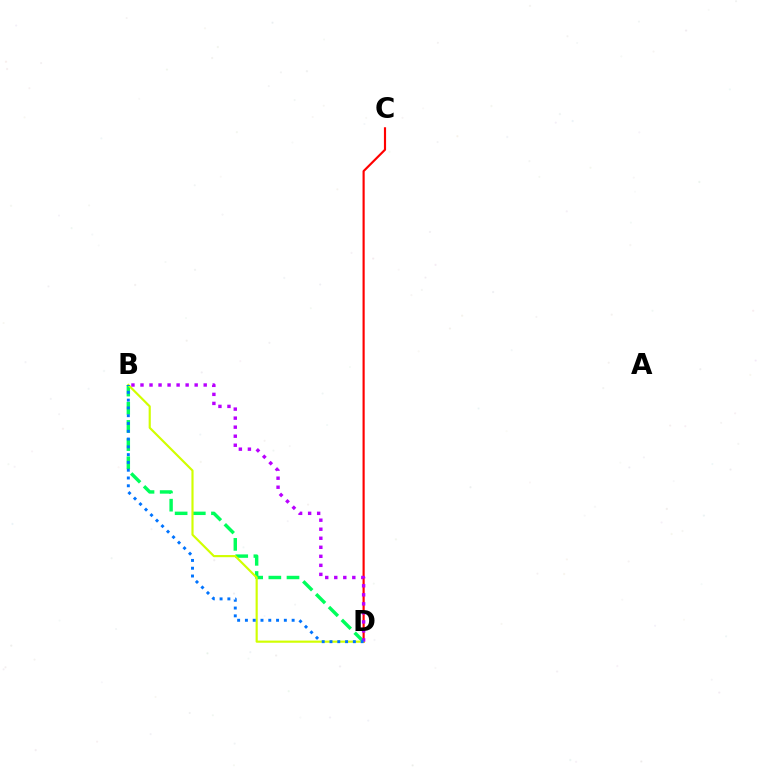{('C', 'D'): [{'color': '#ff0000', 'line_style': 'solid', 'thickness': 1.55}], ('B', 'D'): [{'color': '#00ff5c', 'line_style': 'dashed', 'thickness': 2.47}, {'color': '#d1ff00', 'line_style': 'solid', 'thickness': 1.56}, {'color': '#b900ff', 'line_style': 'dotted', 'thickness': 2.45}, {'color': '#0074ff', 'line_style': 'dotted', 'thickness': 2.12}]}